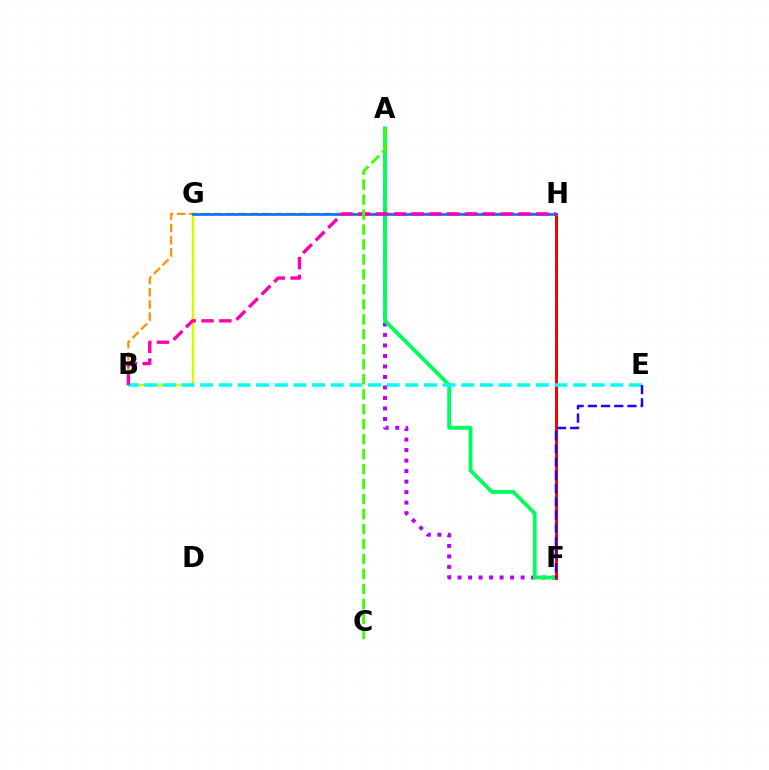{('B', 'G'): [{'color': '#d1ff00', 'line_style': 'solid', 'thickness': 1.77}], ('A', 'F'): [{'color': '#b900ff', 'line_style': 'dotted', 'thickness': 2.85}, {'color': '#00ff5c', 'line_style': 'solid', 'thickness': 2.76}], ('F', 'H'): [{'color': '#ff0000', 'line_style': 'solid', 'thickness': 2.15}], ('B', 'H'): [{'color': '#ff9400', 'line_style': 'dashed', 'thickness': 1.65}, {'color': '#ff00ac', 'line_style': 'dashed', 'thickness': 2.42}], ('B', 'E'): [{'color': '#00fff6', 'line_style': 'dashed', 'thickness': 2.53}], ('G', 'H'): [{'color': '#0074ff', 'line_style': 'solid', 'thickness': 1.9}], ('E', 'F'): [{'color': '#2500ff', 'line_style': 'dashed', 'thickness': 1.79}], ('A', 'C'): [{'color': '#3dff00', 'line_style': 'dashed', 'thickness': 2.03}]}